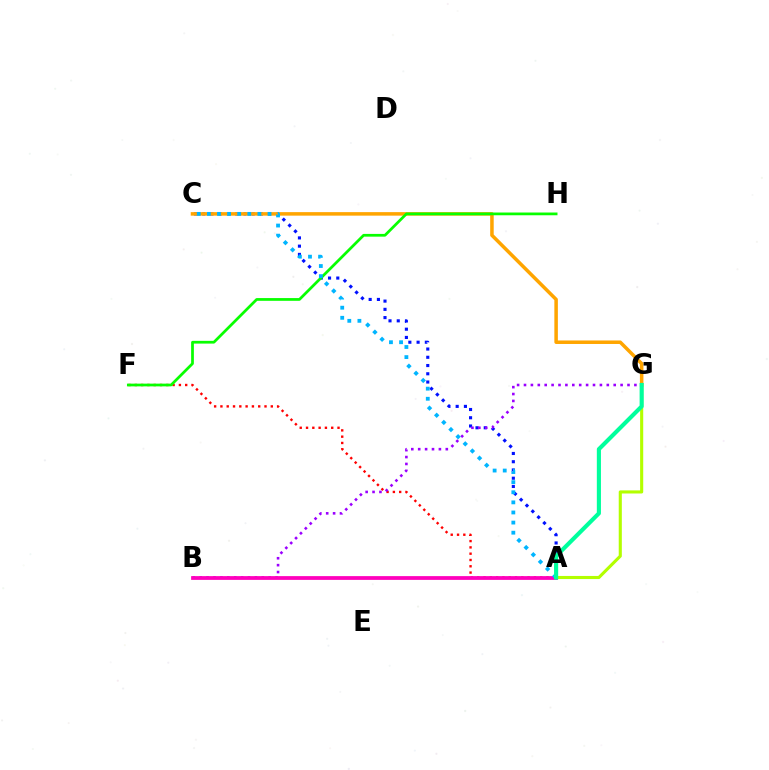{('A', 'C'): [{'color': '#0010ff', 'line_style': 'dotted', 'thickness': 2.24}, {'color': '#00b5ff', 'line_style': 'dotted', 'thickness': 2.75}], ('A', 'F'): [{'color': '#ff0000', 'line_style': 'dotted', 'thickness': 1.71}], ('C', 'G'): [{'color': '#ffa500', 'line_style': 'solid', 'thickness': 2.53}], ('B', 'G'): [{'color': '#9b00ff', 'line_style': 'dotted', 'thickness': 1.87}], ('F', 'H'): [{'color': '#08ff00', 'line_style': 'solid', 'thickness': 1.98}], ('A', 'G'): [{'color': '#b3ff00', 'line_style': 'solid', 'thickness': 2.23}, {'color': '#00ff9d', 'line_style': 'solid', 'thickness': 2.97}], ('A', 'B'): [{'color': '#ff00bd', 'line_style': 'solid', 'thickness': 2.71}]}